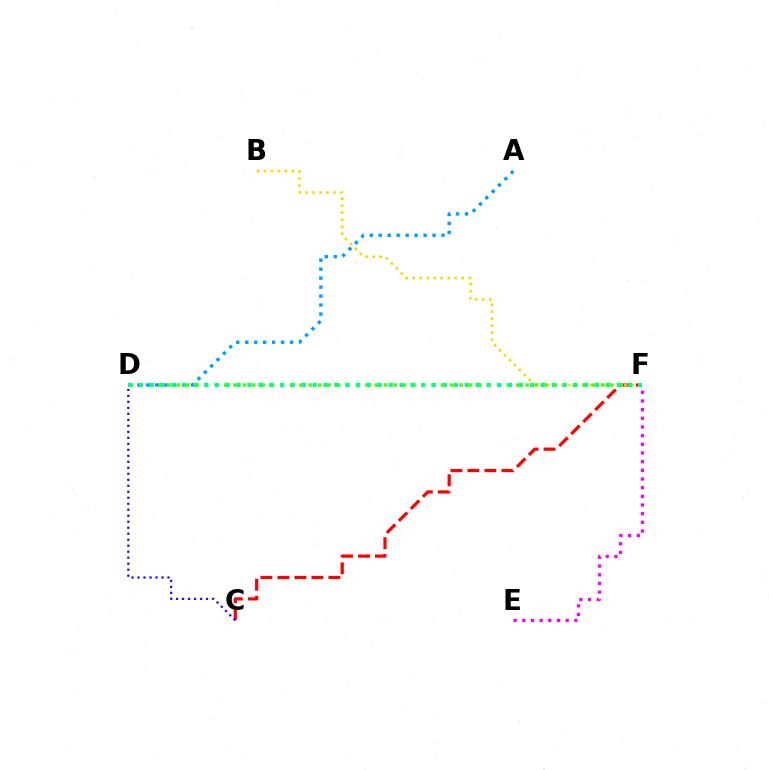{('C', 'F'): [{'color': '#ff0000', 'line_style': 'dashed', 'thickness': 2.31}], ('B', 'F'): [{'color': '#ffd500', 'line_style': 'dotted', 'thickness': 1.9}], ('D', 'F'): [{'color': '#4fff00', 'line_style': 'dotted', 'thickness': 2.56}, {'color': '#00ff86', 'line_style': 'dotted', 'thickness': 2.95}], ('C', 'D'): [{'color': '#3700ff', 'line_style': 'dotted', 'thickness': 1.63}], ('A', 'D'): [{'color': '#009eff', 'line_style': 'dotted', 'thickness': 2.44}], ('E', 'F'): [{'color': '#ff00ed', 'line_style': 'dotted', 'thickness': 2.36}]}